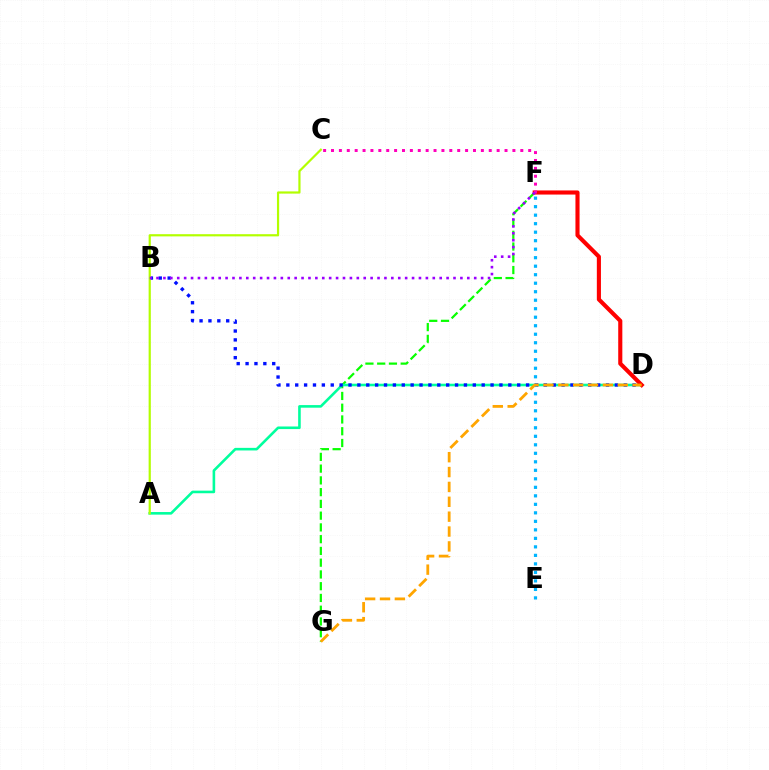{('F', 'G'): [{'color': '#08ff00', 'line_style': 'dashed', 'thickness': 1.6}], ('A', 'D'): [{'color': '#00ff9d', 'line_style': 'solid', 'thickness': 1.87}], ('B', 'D'): [{'color': '#0010ff', 'line_style': 'dotted', 'thickness': 2.41}], ('D', 'F'): [{'color': '#ff0000', 'line_style': 'solid', 'thickness': 2.96}], ('C', 'F'): [{'color': '#ff00bd', 'line_style': 'dotted', 'thickness': 2.14}], ('A', 'C'): [{'color': '#b3ff00', 'line_style': 'solid', 'thickness': 1.58}], ('E', 'F'): [{'color': '#00b5ff', 'line_style': 'dotted', 'thickness': 2.31}], ('B', 'F'): [{'color': '#9b00ff', 'line_style': 'dotted', 'thickness': 1.88}], ('D', 'G'): [{'color': '#ffa500', 'line_style': 'dashed', 'thickness': 2.02}]}